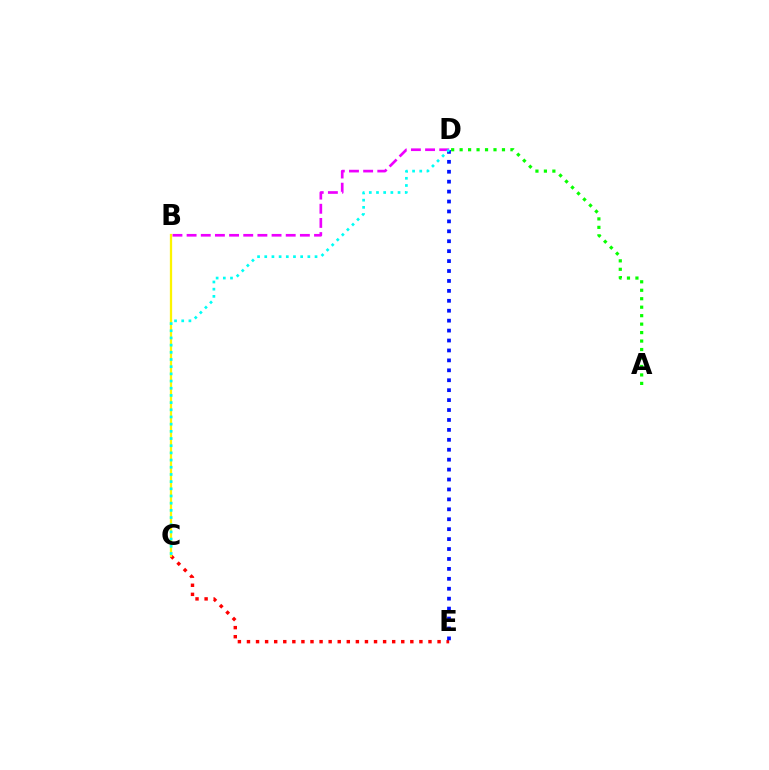{('B', 'D'): [{'color': '#ee00ff', 'line_style': 'dashed', 'thickness': 1.92}], ('C', 'E'): [{'color': '#ff0000', 'line_style': 'dotted', 'thickness': 2.47}], ('A', 'D'): [{'color': '#08ff00', 'line_style': 'dotted', 'thickness': 2.3}], ('B', 'C'): [{'color': '#fcf500', 'line_style': 'solid', 'thickness': 1.64}], ('D', 'E'): [{'color': '#0010ff', 'line_style': 'dotted', 'thickness': 2.7}], ('C', 'D'): [{'color': '#00fff6', 'line_style': 'dotted', 'thickness': 1.95}]}